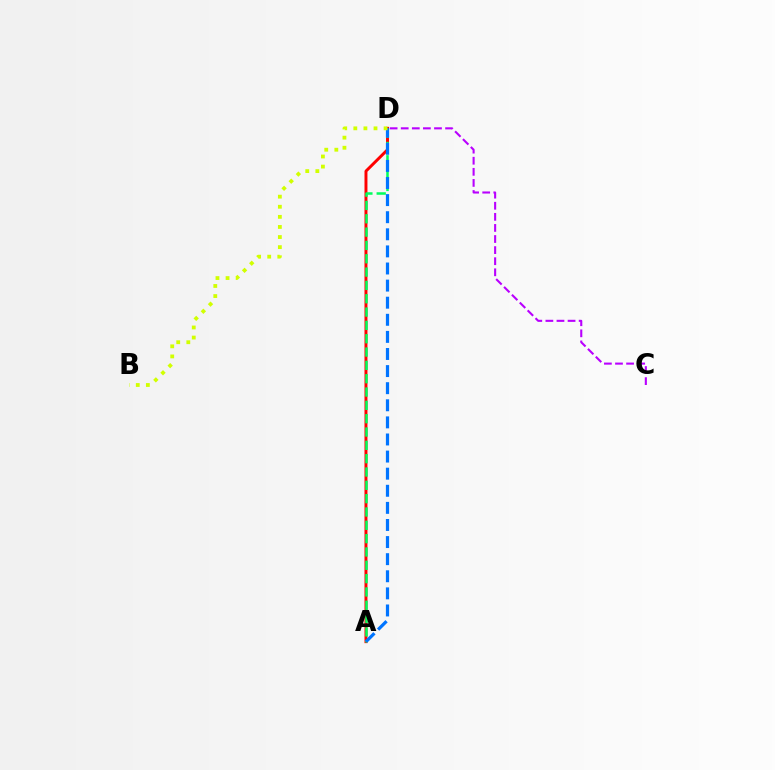{('A', 'D'): [{'color': '#ff0000', 'line_style': 'solid', 'thickness': 2.12}, {'color': '#00ff5c', 'line_style': 'dashed', 'thickness': 1.81}, {'color': '#0074ff', 'line_style': 'dashed', 'thickness': 2.32}], ('C', 'D'): [{'color': '#b900ff', 'line_style': 'dashed', 'thickness': 1.51}], ('B', 'D'): [{'color': '#d1ff00', 'line_style': 'dotted', 'thickness': 2.74}]}